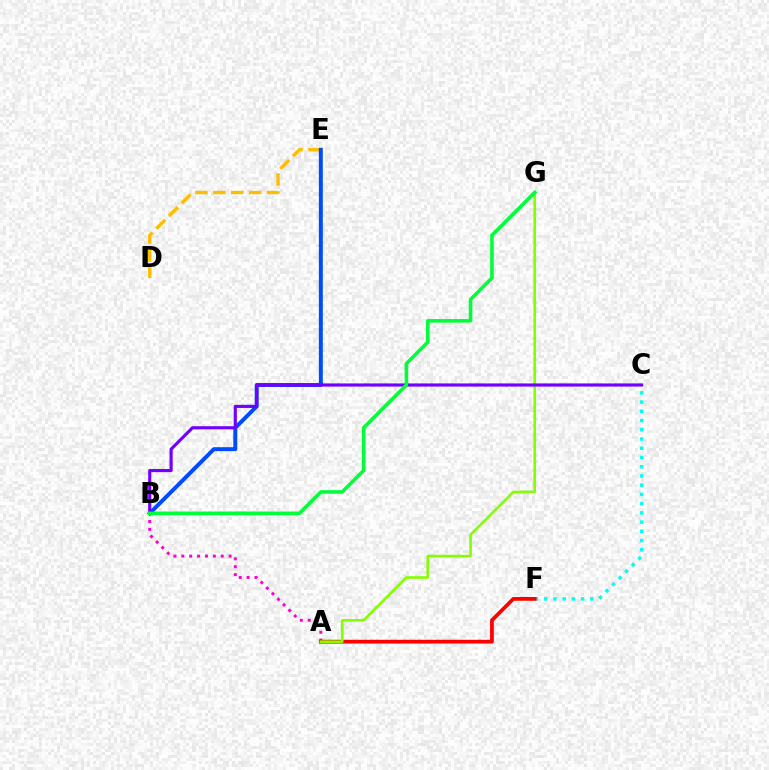{('D', 'E'): [{'color': '#ffbd00', 'line_style': 'dashed', 'thickness': 2.44}], ('A', 'B'): [{'color': '#ff00cf', 'line_style': 'dotted', 'thickness': 2.14}], ('C', 'F'): [{'color': '#00fff6', 'line_style': 'dotted', 'thickness': 2.51}], ('A', 'F'): [{'color': '#ff0000', 'line_style': 'solid', 'thickness': 2.7}], ('A', 'G'): [{'color': '#84ff00', 'line_style': 'solid', 'thickness': 1.88}], ('B', 'E'): [{'color': '#004bff', 'line_style': 'solid', 'thickness': 2.85}], ('B', 'C'): [{'color': '#7200ff', 'line_style': 'solid', 'thickness': 2.27}], ('B', 'G'): [{'color': '#00ff39', 'line_style': 'solid', 'thickness': 2.57}]}